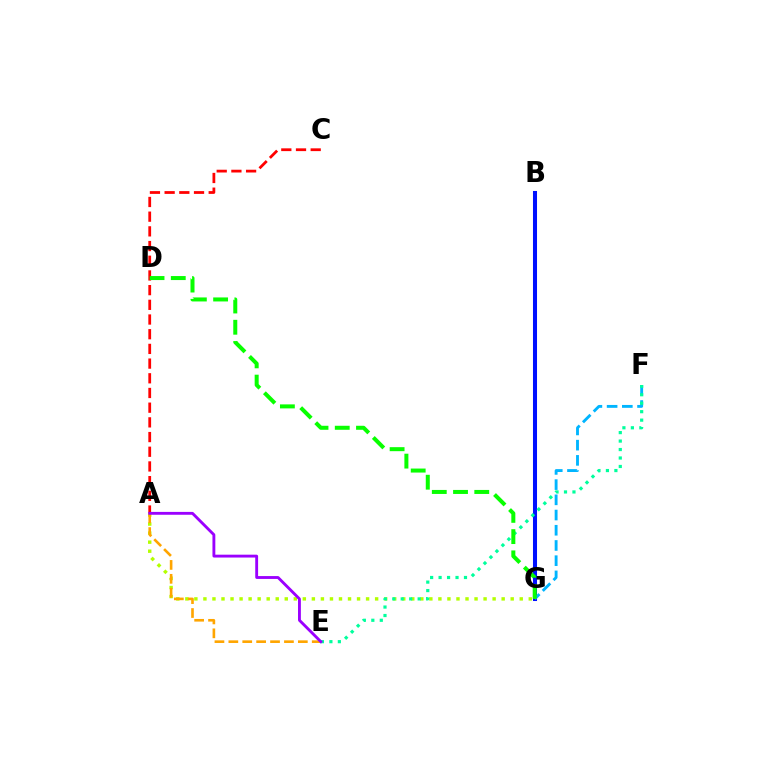{('B', 'G'): [{'color': '#ff00bd', 'line_style': 'solid', 'thickness': 2.57}, {'color': '#0010ff', 'line_style': 'solid', 'thickness': 2.92}], ('A', 'G'): [{'color': '#b3ff00', 'line_style': 'dotted', 'thickness': 2.46}], ('A', 'E'): [{'color': '#ffa500', 'line_style': 'dashed', 'thickness': 1.89}, {'color': '#9b00ff', 'line_style': 'solid', 'thickness': 2.06}], ('F', 'G'): [{'color': '#00b5ff', 'line_style': 'dashed', 'thickness': 2.07}], ('E', 'F'): [{'color': '#00ff9d', 'line_style': 'dotted', 'thickness': 2.3}], ('A', 'C'): [{'color': '#ff0000', 'line_style': 'dashed', 'thickness': 2.0}], ('D', 'G'): [{'color': '#08ff00', 'line_style': 'dashed', 'thickness': 2.89}]}